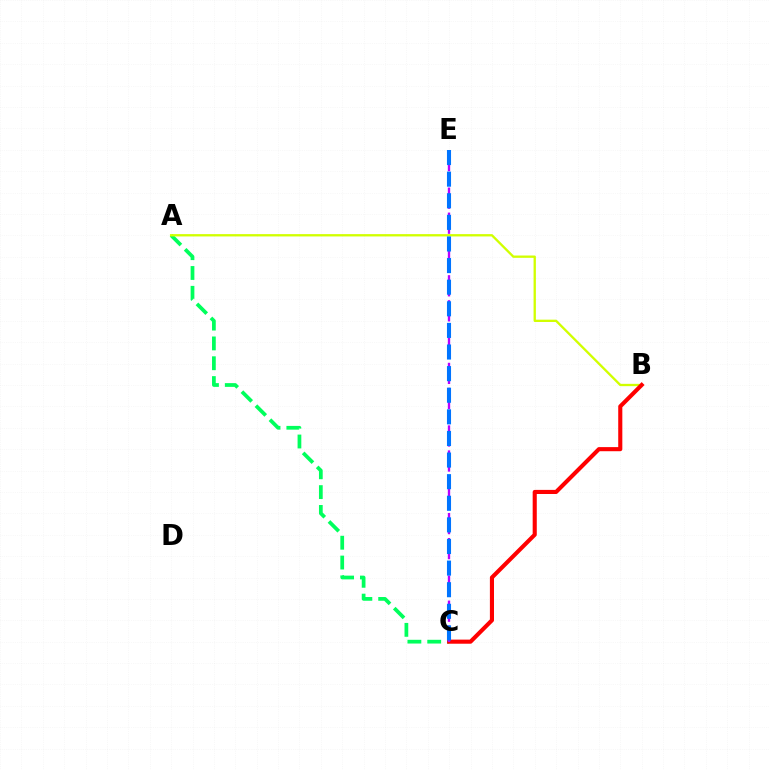{('A', 'C'): [{'color': '#00ff5c', 'line_style': 'dashed', 'thickness': 2.69}], ('A', 'B'): [{'color': '#d1ff00', 'line_style': 'solid', 'thickness': 1.67}], ('B', 'C'): [{'color': '#ff0000', 'line_style': 'solid', 'thickness': 2.96}], ('C', 'E'): [{'color': '#b900ff', 'line_style': 'dashed', 'thickness': 1.7}, {'color': '#0074ff', 'line_style': 'dashed', 'thickness': 2.94}]}